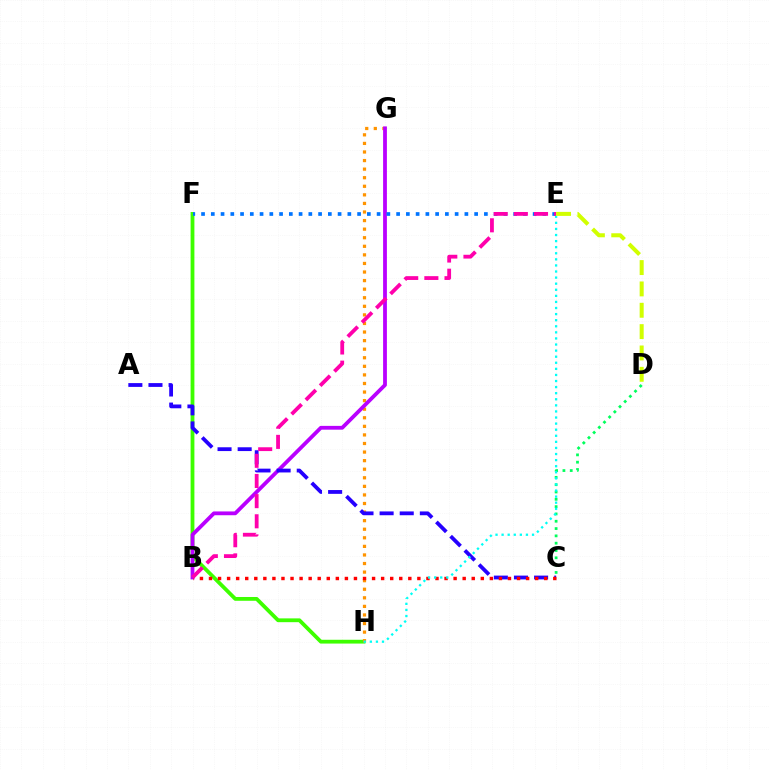{('F', 'H'): [{'color': '#3dff00', 'line_style': 'solid', 'thickness': 2.73}], ('G', 'H'): [{'color': '#ff9400', 'line_style': 'dotted', 'thickness': 2.33}], ('C', 'D'): [{'color': '#00ff5c', 'line_style': 'dotted', 'thickness': 1.99}], ('B', 'G'): [{'color': '#b900ff', 'line_style': 'solid', 'thickness': 2.73}], ('A', 'C'): [{'color': '#2500ff', 'line_style': 'dashed', 'thickness': 2.73}], ('E', 'F'): [{'color': '#0074ff', 'line_style': 'dotted', 'thickness': 2.65}], ('B', 'C'): [{'color': '#ff0000', 'line_style': 'dotted', 'thickness': 2.46}], ('E', 'H'): [{'color': '#00fff6', 'line_style': 'dotted', 'thickness': 1.65}], ('B', 'E'): [{'color': '#ff00ac', 'line_style': 'dashed', 'thickness': 2.74}], ('D', 'E'): [{'color': '#d1ff00', 'line_style': 'dashed', 'thickness': 2.9}]}